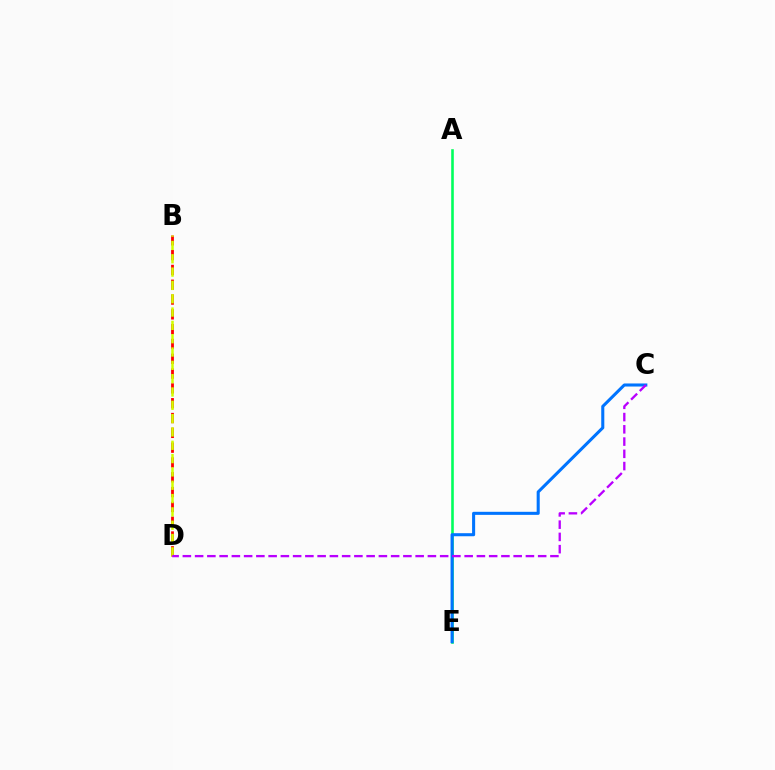{('B', 'D'): [{'color': '#ff0000', 'line_style': 'dashed', 'thickness': 2.01}, {'color': '#d1ff00', 'line_style': 'dashed', 'thickness': 1.81}], ('A', 'E'): [{'color': '#00ff5c', 'line_style': 'solid', 'thickness': 1.87}], ('C', 'E'): [{'color': '#0074ff', 'line_style': 'solid', 'thickness': 2.2}], ('C', 'D'): [{'color': '#b900ff', 'line_style': 'dashed', 'thickness': 1.66}]}